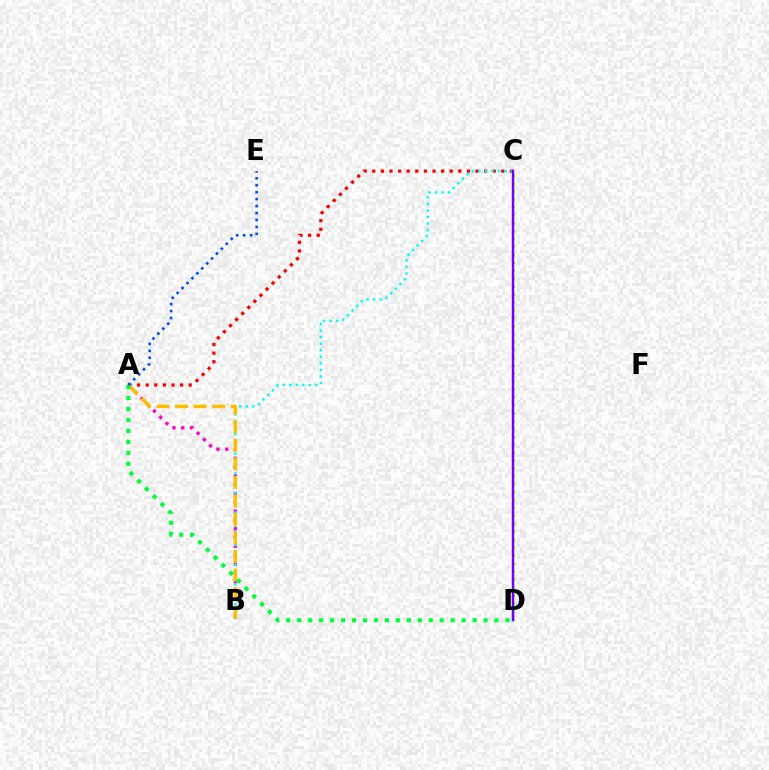{('A', 'B'): [{'color': '#ff00cf', 'line_style': 'dotted', 'thickness': 2.39}, {'color': '#ffbd00', 'line_style': 'dashed', 'thickness': 2.52}], ('A', 'C'): [{'color': '#ff0000', 'line_style': 'dotted', 'thickness': 2.34}], ('B', 'C'): [{'color': '#00fff6', 'line_style': 'dotted', 'thickness': 1.78}], ('C', 'D'): [{'color': '#84ff00', 'line_style': 'dotted', 'thickness': 2.15}, {'color': '#7200ff', 'line_style': 'solid', 'thickness': 1.76}], ('A', 'D'): [{'color': '#00ff39', 'line_style': 'dotted', 'thickness': 2.98}], ('A', 'E'): [{'color': '#004bff', 'line_style': 'dotted', 'thickness': 1.89}]}